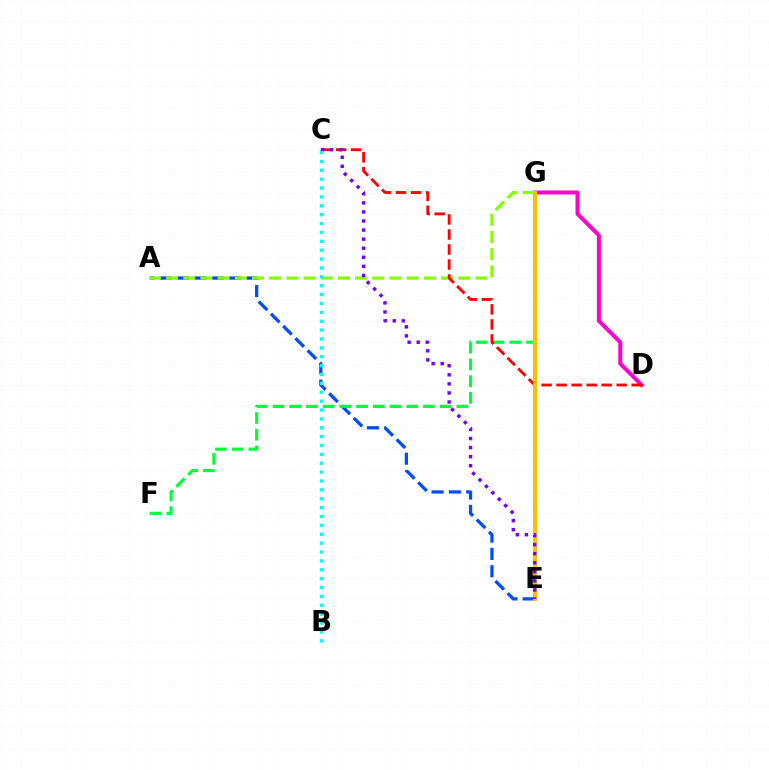{('A', 'E'): [{'color': '#004bff', 'line_style': 'dashed', 'thickness': 2.35}], ('F', 'G'): [{'color': '#00ff39', 'line_style': 'dashed', 'thickness': 2.27}], ('D', 'G'): [{'color': '#ff00cf', 'line_style': 'solid', 'thickness': 2.87}], ('A', 'G'): [{'color': '#84ff00', 'line_style': 'dashed', 'thickness': 2.33}], ('C', 'D'): [{'color': '#ff0000', 'line_style': 'dashed', 'thickness': 2.04}], ('E', 'G'): [{'color': '#ffbd00', 'line_style': 'solid', 'thickness': 2.93}], ('C', 'E'): [{'color': '#7200ff', 'line_style': 'dotted', 'thickness': 2.47}], ('B', 'C'): [{'color': '#00fff6', 'line_style': 'dotted', 'thickness': 2.41}]}